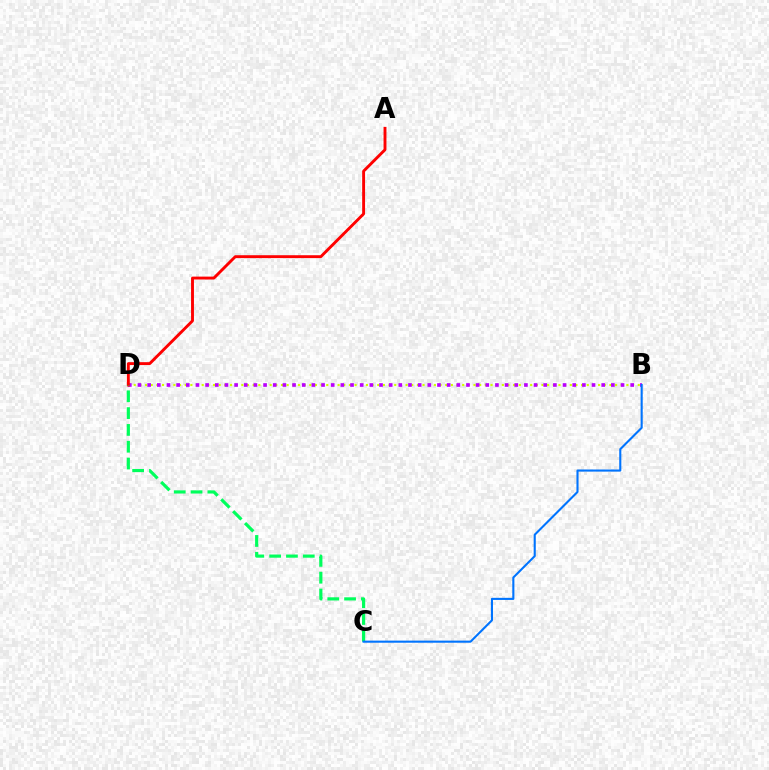{('B', 'D'): [{'color': '#d1ff00', 'line_style': 'dotted', 'thickness': 1.54}, {'color': '#b900ff', 'line_style': 'dotted', 'thickness': 2.62}], ('A', 'D'): [{'color': '#ff0000', 'line_style': 'solid', 'thickness': 2.08}], ('C', 'D'): [{'color': '#00ff5c', 'line_style': 'dashed', 'thickness': 2.28}], ('B', 'C'): [{'color': '#0074ff', 'line_style': 'solid', 'thickness': 1.51}]}